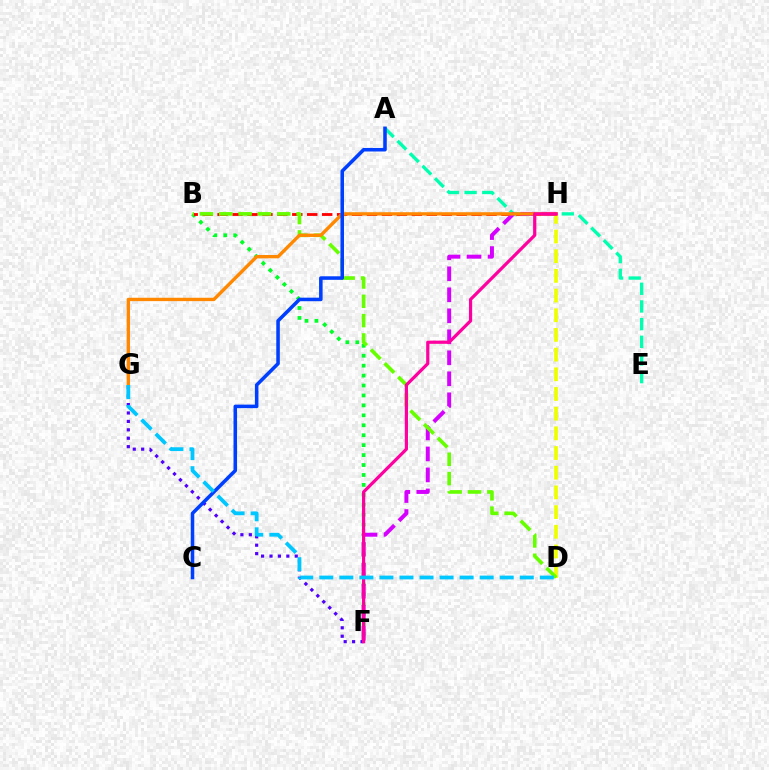{('D', 'H'): [{'color': '#eeff00', 'line_style': 'dashed', 'thickness': 2.67}], ('A', 'E'): [{'color': '#00ffaf', 'line_style': 'dashed', 'thickness': 2.4}], ('B', 'F'): [{'color': '#00ff27', 'line_style': 'dotted', 'thickness': 2.7}], ('B', 'H'): [{'color': '#ff0000', 'line_style': 'dashed', 'thickness': 2.03}], ('F', 'H'): [{'color': '#d600ff', 'line_style': 'dashed', 'thickness': 2.85}, {'color': '#ff00a0', 'line_style': 'solid', 'thickness': 2.31}], ('B', 'D'): [{'color': '#66ff00', 'line_style': 'dashed', 'thickness': 2.63}], ('G', 'H'): [{'color': '#ff8800', 'line_style': 'solid', 'thickness': 2.42}], ('F', 'G'): [{'color': '#4f00ff', 'line_style': 'dotted', 'thickness': 2.29}], ('A', 'C'): [{'color': '#003fff', 'line_style': 'solid', 'thickness': 2.55}], ('D', 'G'): [{'color': '#00c7ff', 'line_style': 'dashed', 'thickness': 2.72}]}